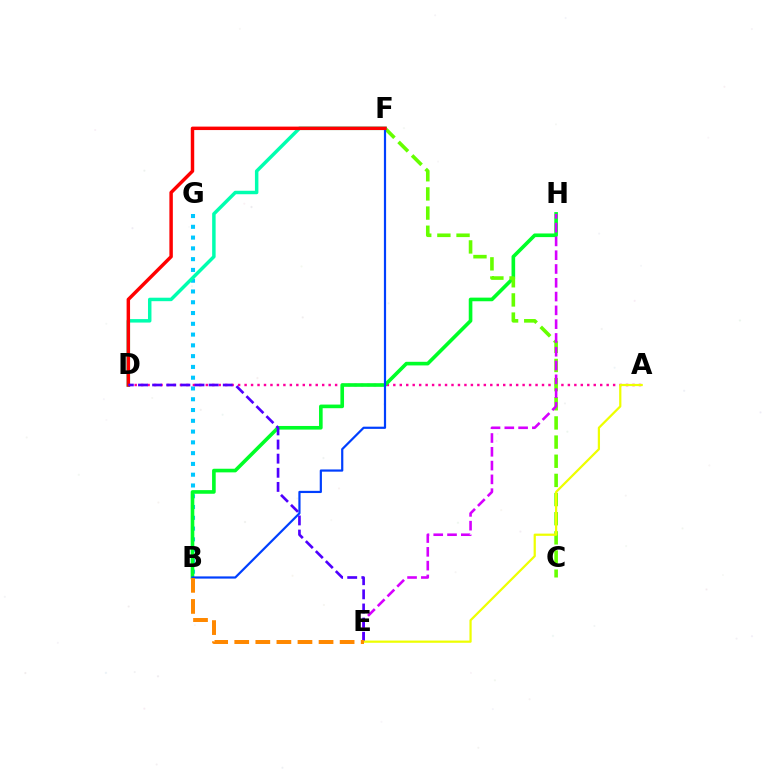{('B', 'G'): [{'color': '#00c7ff', 'line_style': 'dotted', 'thickness': 2.93}], ('A', 'D'): [{'color': '#ff00a0', 'line_style': 'dotted', 'thickness': 1.76}], ('B', 'H'): [{'color': '#00ff27', 'line_style': 'solid', 'thickness': 2.61}], ('C', 'F'): [{'color': '#66ff00', 'line_style': 'dashed', 'thickness': 2.6}], ('D', 'F'): [{'color': '#00ffaf', 'line_style': 'solid', 'thickness': 2.5}, {'color': '#ff0000', 'line_style': 'solid', 'thickness': 2.49}], ('B', 'F'): [{'color': '#003fff', 'line_style': 'solid', 'thickness': 1.58}], ('E', 'H'): [{'color': '#d600ff', 'line_style': 'dashed', 'thickness': 1.87}], ('D', 'E'): [{'color': '#4f00ff', 'line_style': 'dashed', 'thickness': 1.92}], ('A', 'E'): [{'color': '#eeff00', 'line_style': 'solid', 'thickness': 1.6}], ('B', 'E'): [{'color': '#ff8800', 'line_style': 'dashed', 'thickness': 2.86}]}